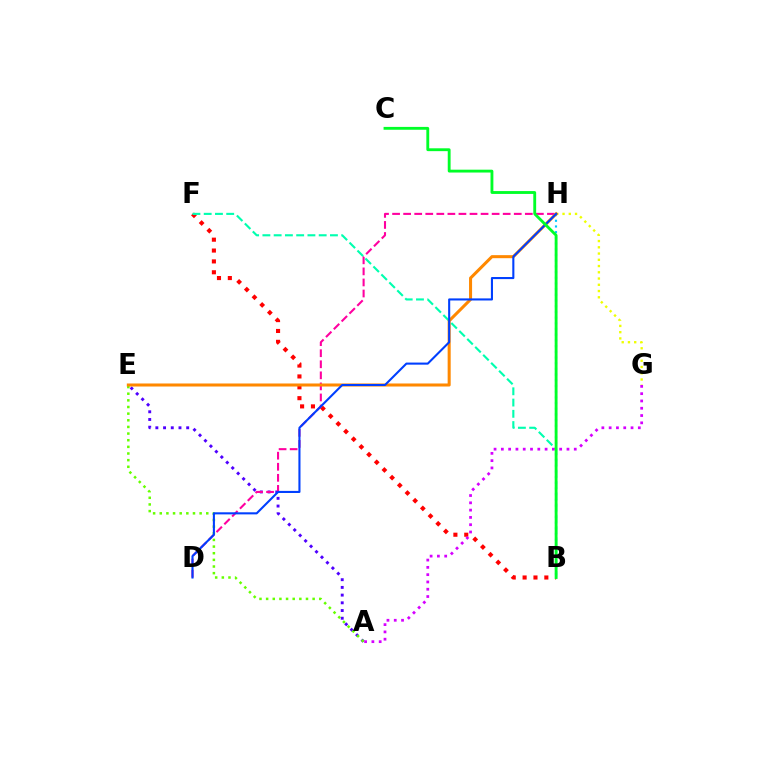{('B', 'F'): [{'color': '#ff0000', 'line_style': 'dotted', 'thickness': 2.95}, {'color': '#00ffaf', 'line_style': 'dashed', 'thickness': 1.53}], ('A', 'E'): [{'color': '#4f00ff', 'line_style': 'dotted', 'thickness': 2.09}, {'color': '#66ff00', 'line_style': 'dotted', 'thickness': 1.81}], ('D', 'H'): [{'color': '#ff00a0', 'line_style': 'dashed', 'thickness': 1.5}, {'color': '#003fff', 'line_style': 'solid', 'thickness': 1.51}], ('B', 'H'): [{'color': '#00c7ff', 'line_style': 'dotted', 'thickness': 1.55}], ('G', 'H'): [{'color': '#eeff00', 'line_style': 'dotted', 'thickness': 1.7}], ('A', 'G'): [{'color': '#d600ff', 'line_style': 'dotted', 'thickness': 1.98}], ('E', 'H'): [{'color': '#ff8800', 'line_style': 'solid', 'thickness': 2.19}], ('B', 'C'): [{'color': '#00ff27', 'line_style': 'solid', 'thickness': 2.05}]}